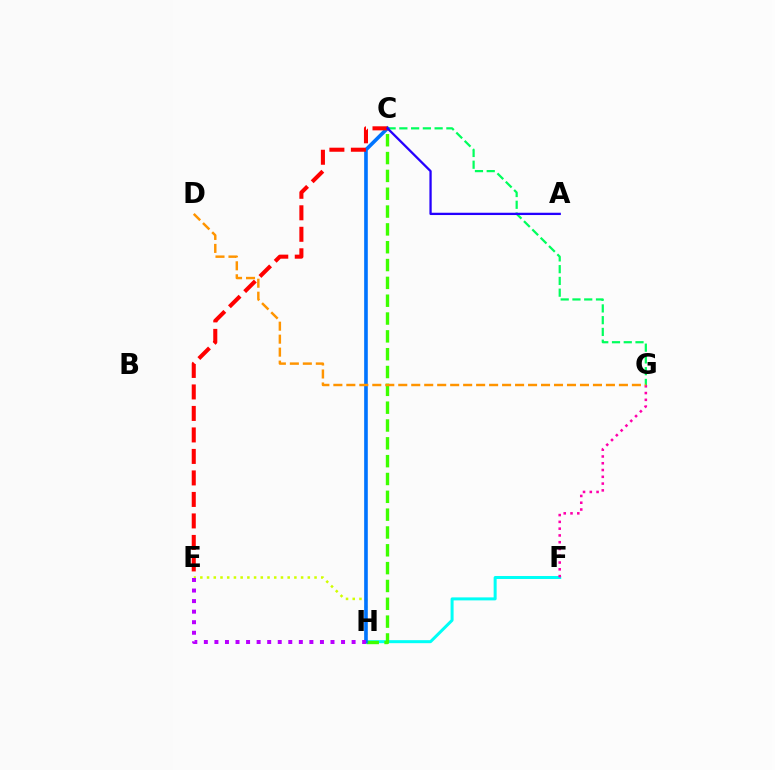{('E', 'H'): [{'color': '#d1ff00', 'line_style': 'dotted', 'thickness': 1.83}, {'color': '#b900ff', 'line_style': 'dotted', 'thickness': 2.87}], ('C', 'G'): [{'color': '#00ff5c', 'line_style': 'dashed', 'thickness': 1.6}], ('F', 'H'): [{'color': '#00fff6', 'line_style': 'solid', 'thickness': 2.17}], ('C', 'H'): [{'color': '#3dff00', 'line_style': 'dashed', 'thickness': 2.42}, {'color': '#0074ff', 'line_style': 'solid', 'thickness': 2.61}], ('F', 'G'): [{'color': '#ff00ac', 'line_style': 'dotted', 'thickness': 1.84}], ('C', 'E'): [{'color': '#ff0000', 'line_style': 'dashed', 'thickness': 2.92}], ('A', 'C'): [{'color': '#2500ff', 'line_style': 'solid', 'thickness': 1.65}], ('D', 'G'): [{'color': '#ff9400', 'line_style': 'dashed', 'thickness': 1.76}]}